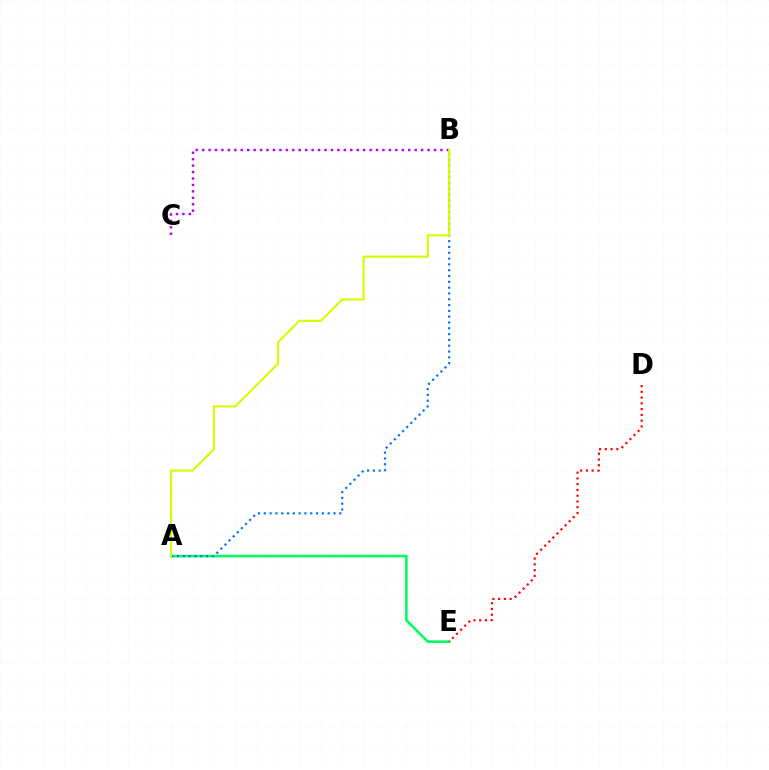{('A', 'E'): [{'color': '#00ff5c', 'line_style': 'solid', 'thickness': 1.86}], ('D', 'E'): [{'color': '#ff0000', 'line_style': 'dotted', 'thickness': 1.56}], ('A', 'B'): [{'color': '#0074ff', 'line_style': 'dotted', 'thickness': 1.58}, {'color': '#d1ff00', 'line_style': 'solid', 'thickness': 1.51}], ('B', 'C'): [{'color': '#b900ff', 'line_style': 'dotted', 'thickness': 1.75}]}